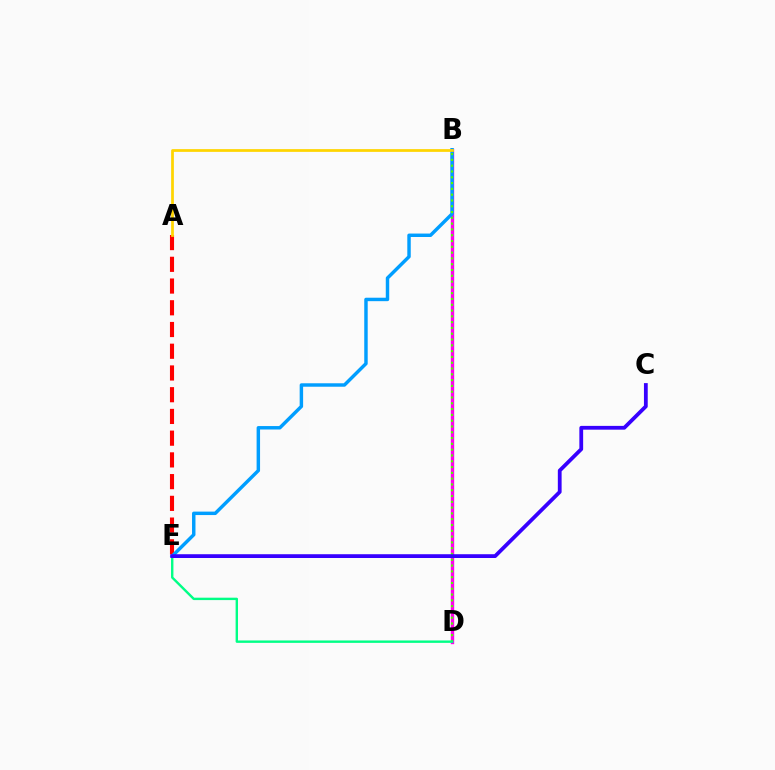{('B', 'D'): [{'color': '#ff00ed', 'line_style': 'solid', 'thickness': 2.42}, {'color': '#4fff00', 'line_style': 'dotted', 'thickness': 1.57}], ('A', 'E'): [{'color': '#ff0000', 'line_style': 'dashed', 'thickness': 2.95}], ('B', 'E'): [{'color': '#009eff', 'line_style': 'solid', 'thickness': 2.48}], ('D', 'E'): [{'color': '#00ff86', 'line_style': 'solid', 'thickness': 1.73}], ('C', 'E'): [{'color': '#3700ff', 'line_style': 'solid', 'thickness': 2.73}], ('A', 'B'): [{'color': '#ffd500', 'line_style': 'solid', 'thickness': 1.98}]}